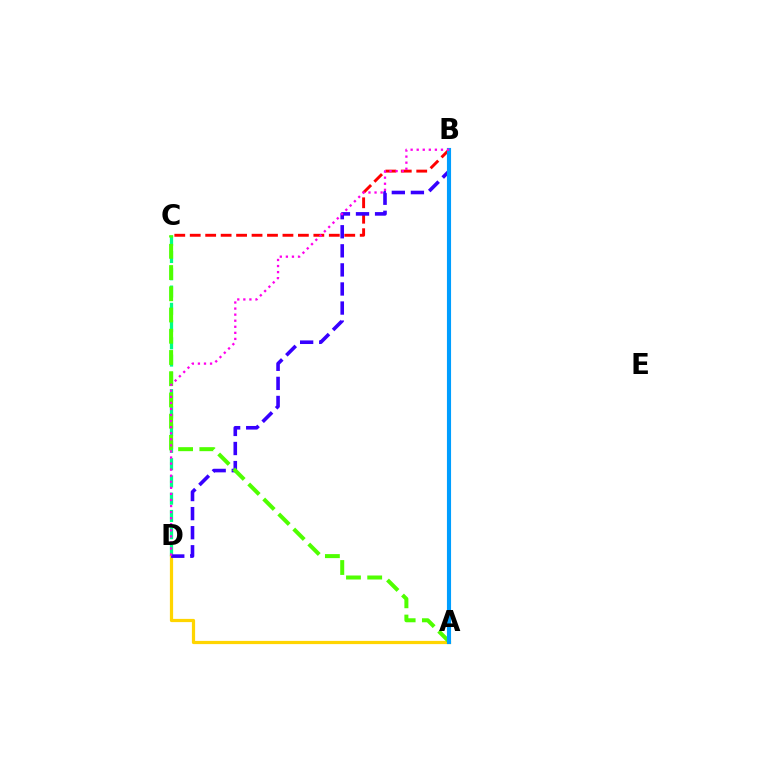{('C', 'D'): [{'color': '#00ff86', 'line_style': 'dashed', 'thickness': 2.35}], ('B', 'C'): [{'color': '#ff0000', 'line_style': 'dashed', 'thickness': 2.1}], ('A', 'D'): [{'color': '#ffd500', 'line_style': 'solid', 'thickness': 2.32}], ('B', 'D'): [{'color': '#3700ff', 'line_style': 'dashed', 'thickness': 2.59}, {'color': '#ff00ed', 'line_style': 'dotted', 'thickness': 1.65}], ('A', 'C'): [{'color': '#4fff00', 'line_style': 'dashed', 'thickness': 2.88}], ('A', 'B'): [{'color': '#009eff', 'line_style': 'solid', 'thickness': 2.96}]}